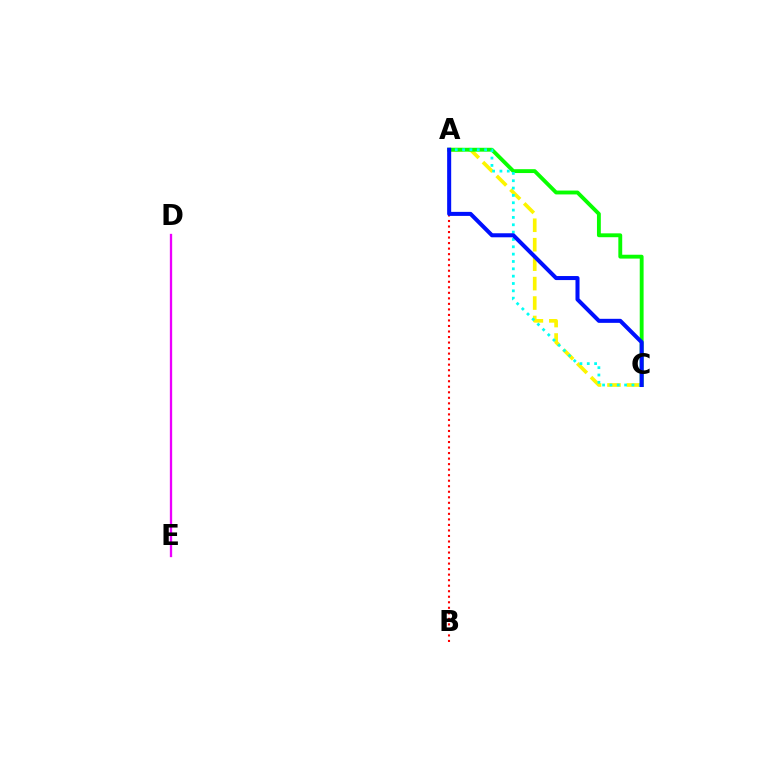{('A', 'C'): [{'color': '#fcf500', 'line_style': 'dashed', 'thickness': 2.64}, {'color': '#08ff00', 'line_style': 'solid', 'thickness': 2.78}, {'color': '#00fff6', 'line_style': 'dotted', 'thickness': 1.99}, {'color': '#0010ff', 'line_style': 'solid', 'thickness': 2.91}], ('D', 'E'): [{'color': '#ee00ff', 'line_style': 'solid', 'thickness': 1.67}], ('A', 'B'): [{'color': '#ff0000', 'line_style': 'dotted', 'thickness': 1.5}]}